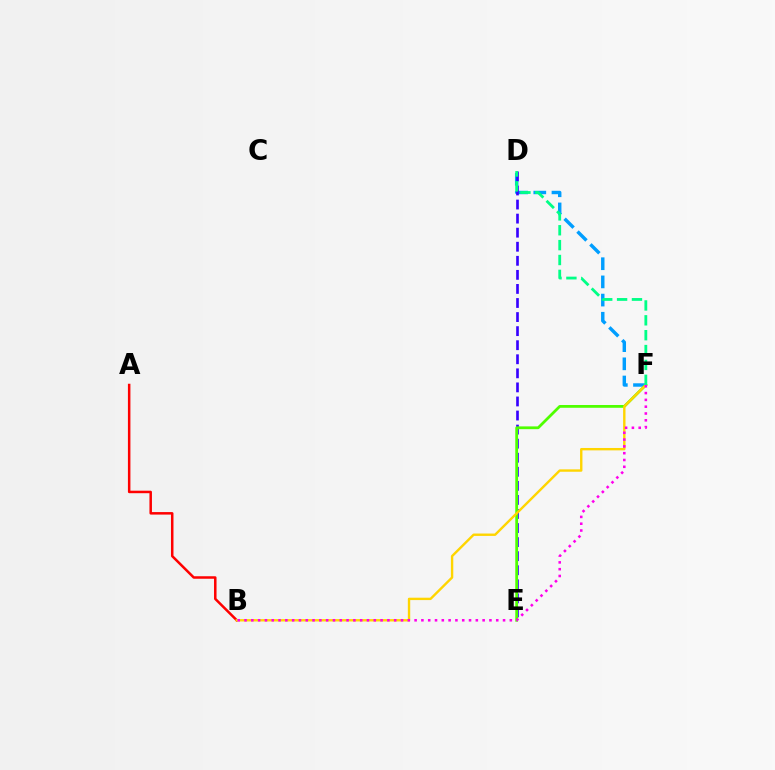{('A', 'B'): [{'color': '#ff0000', 'line_style': 'solid', 'thickness': 1.8}], ('D', 'F'): [{'color': '#009eff', 'line_style': 'dashed', 'thickness': 2.47}, {'color': '#00ff86', 'line_style': 'dashed', 'thickness': 2.02}], ('D', 'E'): [{'color': '#3700ff', 'line_style': 'dashed', 'thickness': 1.91}], ('E', 'F'): [{'color': '#4fff00', 'line_style': 'solid', 'thickness': 2.0}], ('B', 'F'): [{'color': '#ffd500', 'line_style': 'solid', 'thickness': 1.72}, {'color': '#ff00ed', 'line_style': 'dotted', 'thickness': 1.85}]}